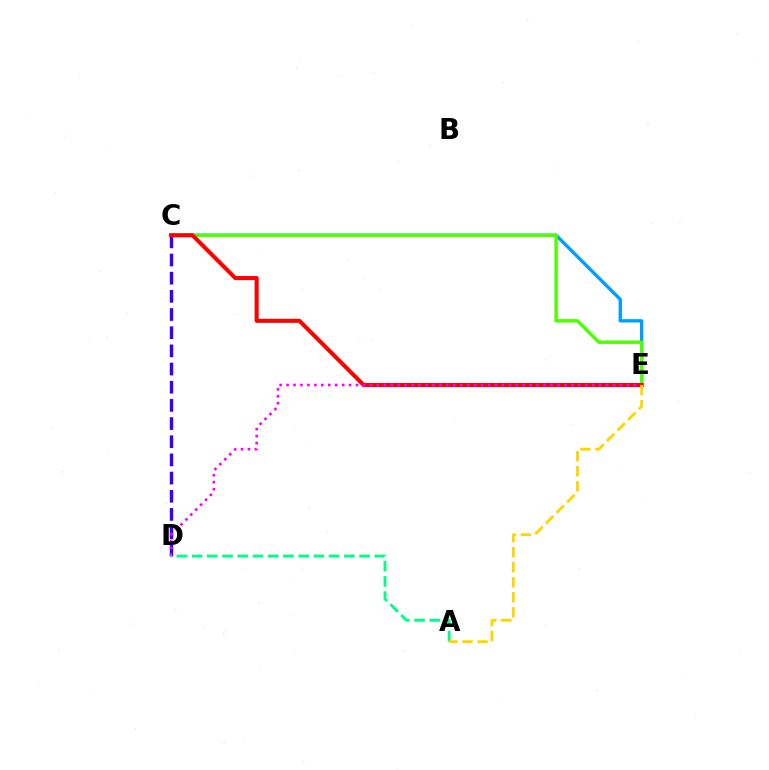{('C', 'D'): [{'color': '#3700ff', 'line_style': 'dashed', 'thickness': 2.47}], ('C', 'E'): [{'color': '#009eff', 'line_style': 'solid', 'thickness': 2.41}, {'color': '#4fff00', 'line_style': 'solid', 'thickness': 2.47}, {'color': '#ff0000', 'line_style': 'solid', 'thickness': 2.92}], ('D', 'E'): [{'color': '#ff00ed', 'line_style': 'dotted', 'thickness': 1.89}], ('A', 'D'): [{'color': '#00ff86', 'line_style': 'dashed', 'thickness': 2.07}], ('A', 'E'): [{'color': '#ffd500', 'line_style': 'dashed', 'thickness': 2.04}]}